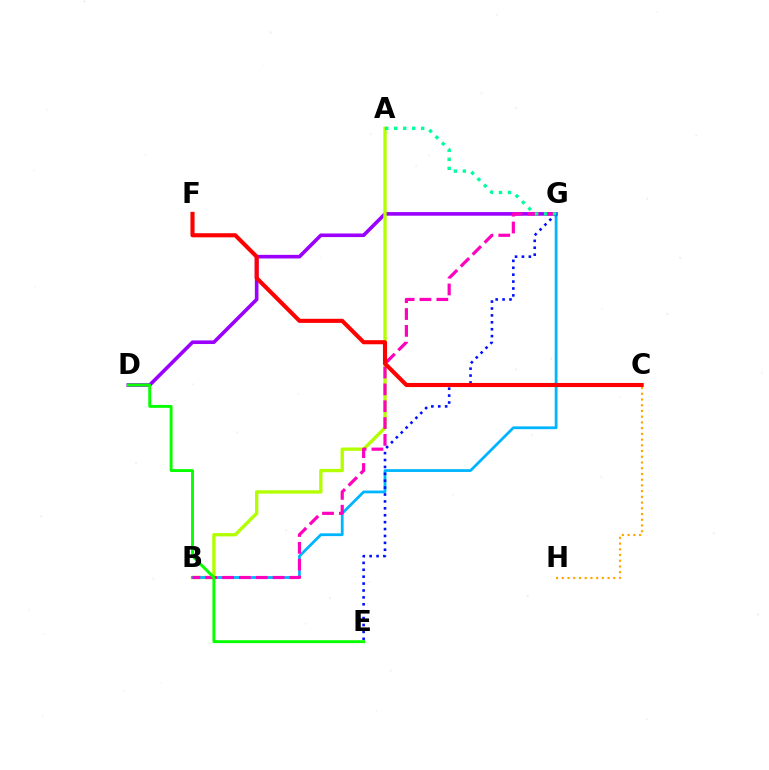{('D', 'G'): [{'color': '#9b00ff', 'line_style': 'solid', 'thickness': 2.61}], ('A', 'B'): [{'color': '#b3ff00', 'line_style': 'solid', 'thickness': 2.41}], ('B', 'G'): [{'color': '#00b5ff', 'line_style': 'solid', 'thickness': 2.01}, {'color': '#ff00bd', 'line_style': 'dashed', 'thickness': 2.29}], ('E', 'G'): [{'color': '#0010ff', 'line_style': 'dotted', 'thickness': 1.88}], ('D', 'E'): [{'color': '#08ff00', 'line_style': 'solid', 'thickness': 2.1}], ('C', 'F'): [{'color': '#ff0000', 'line_style': 'solid', 'thickness': 2.95}], ('C', 'H'): [{'color': '#ffa500', 'line_style': 'dotted', 'thickness': 1.56}], ('A', 'G'): [{'color': '#00ff9d', 'line_style': 'dotted', 'thickness': 2.44}]}